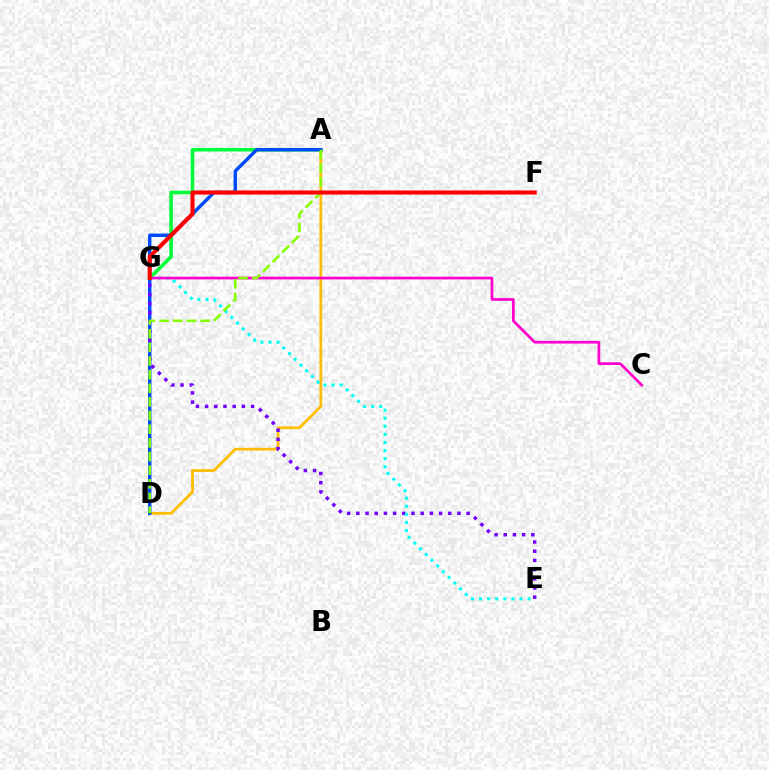{('A', 'D'): [{'color': '#ffbd00', 'line_style': 'solid', 'thickness': 1.99}, {'color': '#004bff', 'line_style': 'solid', 'thickness': 2.48}, {'color': '#84ff00', 'line_style': 'dashed', 'thickness': 1.85}], ('A', 'G'): [{'color': '#00ff39', 'line_style': 'solid', 'thickness': 2.56}], ('E', 'G'): [{'color': '#7200ff', 'line_style': 'dotted', 'thickness': 2.5}, {'color': '#00fff6', 'line_style': 'dotted', 'thickness': 2.19}], ('C', 'G'): [{'color': '#ff00cf', 'line_style': 'solid', 'thickness': 1.95}], ('F', 'G'): [{'color': '#ff0000', 'line_style': 'solid', 'thickness': 2.93}]}